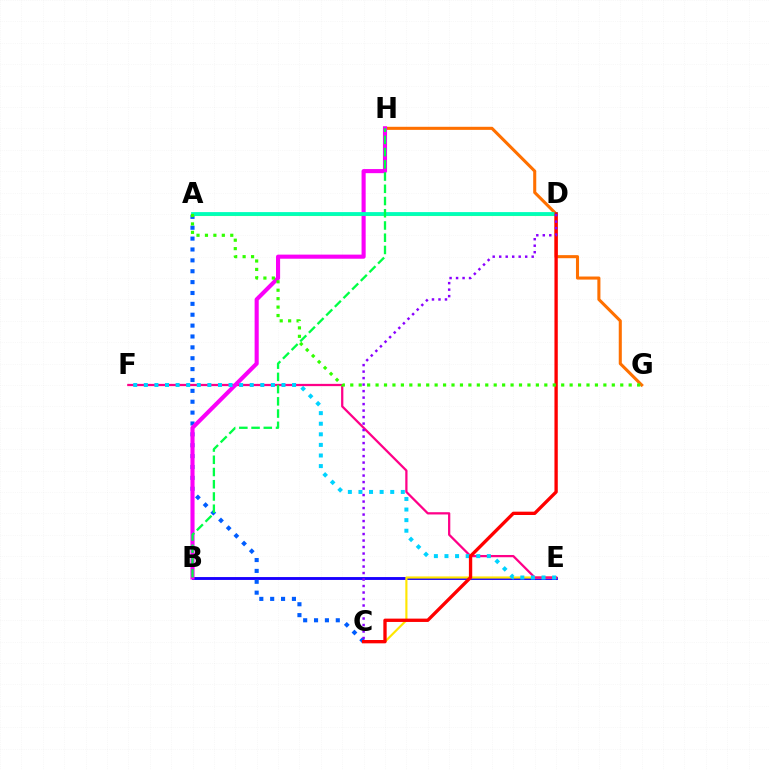{('A', 'D'): [{'color': '#a2ff00', 'line_style': 'solid', 'thickness': 2.19}, {'color': '#00ffbb', 'line_style': 'solid', 'thickness': 2.73}], ('G', 'H'): [{'color': '#ff7000', 'line_style': 'solid', 'thickness': 2.21}], ('B', 'E'): [{'color': '#1900ff', 'line_style': 'solid', 'thickness': 2.07}], ('C', 'E'): [{'color': '#ffe600', 'line_style': 'solid', 'thickness': 1.55}], ('E', 'F'): [{'color': '#ff0088', 'line_style': 'solid', 'thickness': 1.63}, {'color': '#00d3ff', 'line_style': 'dotted', 'thickness': 2.88}], ('A', 'C'): [{'color': '#005dff', 'line_style': 'dotted', 'thickness': 2.95}], ('B', 'H'): [{'color': '#fa00f9', 'line_style': 'solid', 'thickness': 2.96}, {'color': '#00ff45', 'line_style': 'dashed', 'thickness': 1.66}], ('C', 'D'): [{'color': '#ff0000', 'line_style': 'solid', 'thickness': 2.4}, {'color': '#8a00ff', 'line_style': 'dotted', 'thickness': 1.77}], ('A', 'G'): [{'color': '#31ff00', 'line_style': 'dotted', 'thickness': 2.29}]}